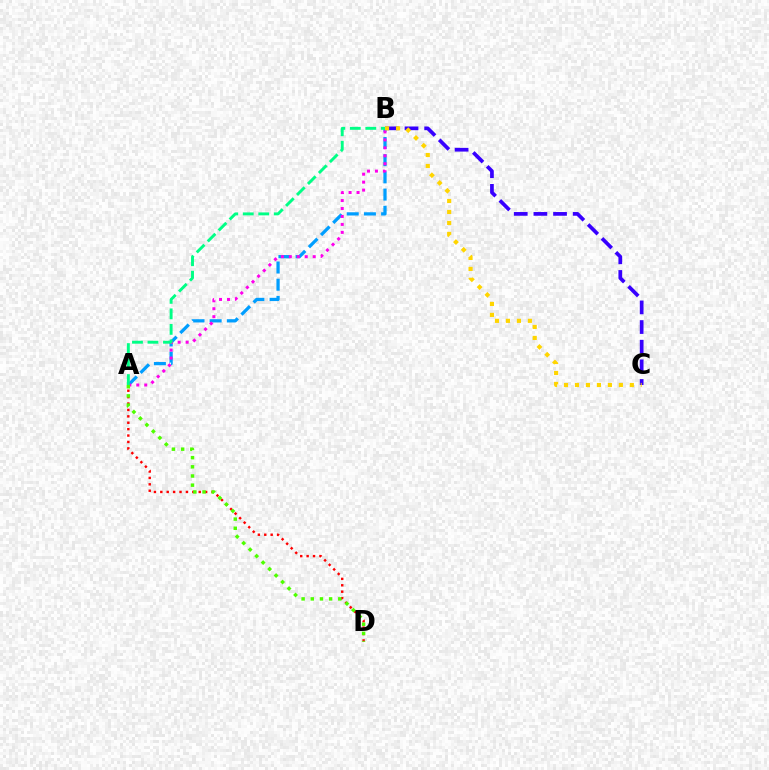{('B', 'C'): [{'color': '#3700ff', 'line_style': 'dashed', 'thickness': 2.67}, {'color': '#ffd500', 'line_style': 'dotted', 'thickness': 2.98}], ('A', 'B'): [{'color': '#009eff', 'line_style': 'dashed', 'thickness': 2.34}, {'color': '#ff00ed', 'line_style': 'dotted', 'thickness': 2.16}, {'color': '#00ff86', 'line_style': 'dashed', 'thickness': 2.11}], ('A', 'D'): [{'color': '#ff0000', 'line_style': 'dotted', 'thickness': 1.74}, {'color': '#4fff00', 'line_style': 'dotted', 'thickness': 2.49}]}